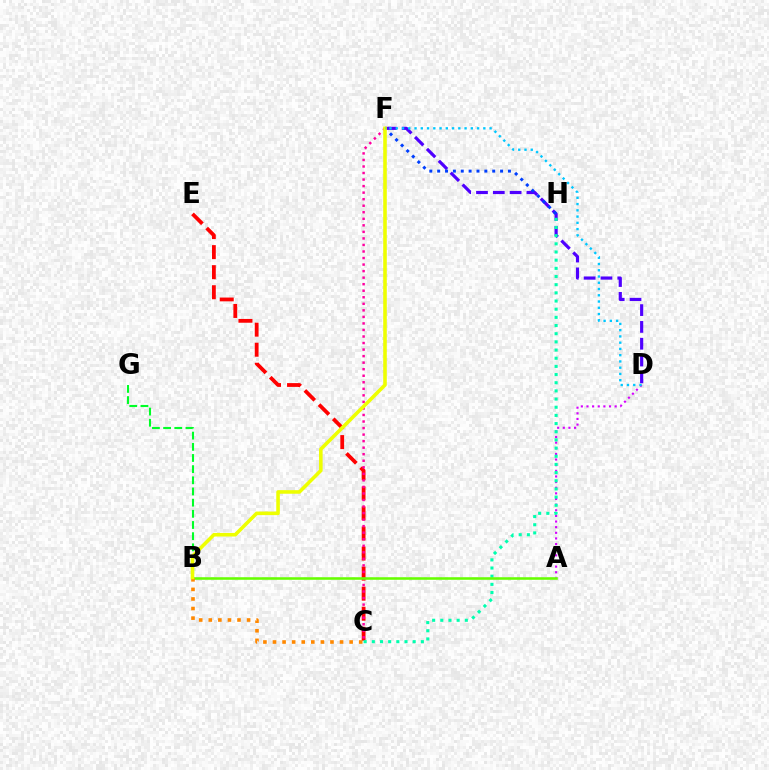{('A', 'D'): [{'color': '#d600ff', 'line_style': 'dotted', 'thickness': 1.53}], ('D', 'F'): [{'color': '#4f00ff', 'line_style': 'dashed', 'thickness': 2.28}, {'color': '#00c7ff', 'line_style': 'dotted', 'thickness': 1.7}], ('C', 'E'): [{'color': '#ff0000', 'line_style': 'dashed', 'thickness': 2.72}], ('C', 'H'): [{'color': '#00ffaf', 'line_style': 'dotted', 'thickness': 2.22}], ('C', 'F'): [{'color': '#ff00a0', 'line_style': 'dotted', 'thickness': 1.78}], ('F', 'H'): [{'color': '#003fff', 'line_style': 'dotted', 'thickness': 2.14}], ('A', 'B'): [{'color': '#66ff00', 'line_style': 'solid', 'thickness': 1.84}], ('B', 'G'): [{'color': '#00ff27', 'line_style': 'dashed', 'thickness': 1.52}], ('B', 'C'): [{'color': '#ff8800', 'line_style': 'dotted', 'thickness': 2.6}], ('B', 'F'): [{'color': '#eeff00', 'line_style': 'solid', 'thickness': 2.58}]}